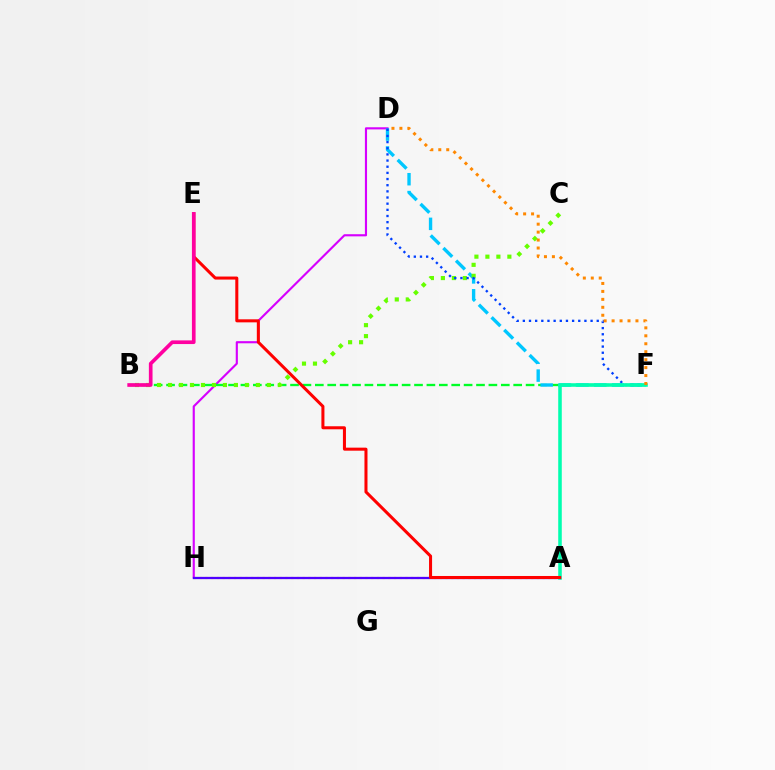{('A', 'H'): [{'color': '#eeff00', 'line_style': 'dotted', 'thickness': 1.55}, {'color': '#4f00ff', 'line_style': 'solid', 'thickness': 1.64}], ('D', 'H'): [{'color': '#d600ff', 'line_style': 'solid', 'thickness': 1.54}], ('B', 'F'): [{'color': '#00ff27', 'line_style': 'dashed', 'thickness': 1.68}], ('D', 'F'): [{'color': '#00c7ff', 'line_style': 'dashed', 'thickness': 2.43}, {'color': '#003fff', 'line_style': 'dotted', 'thickness': 1.67}, {'color': '#ff8800', 'line_style': 'dotted', 'thickness': 2.16}], ('B', 'C'): [{'color': '#66ff00', 'line_style': 'dotted', 'thickness': 2.98}], ('A', 'F'): [{'color': '#00ffaf', 'line_style': 'solid', 'thickness': 2.56}], ('A', 'E'): [{'color': '#ff0000', 'line_style': 'solid', 'thickness': 2.18}], ('B', 'E'): [{'color': '#ff00a0', 'line_style': 'solid', 'thickness': 2.64}]}